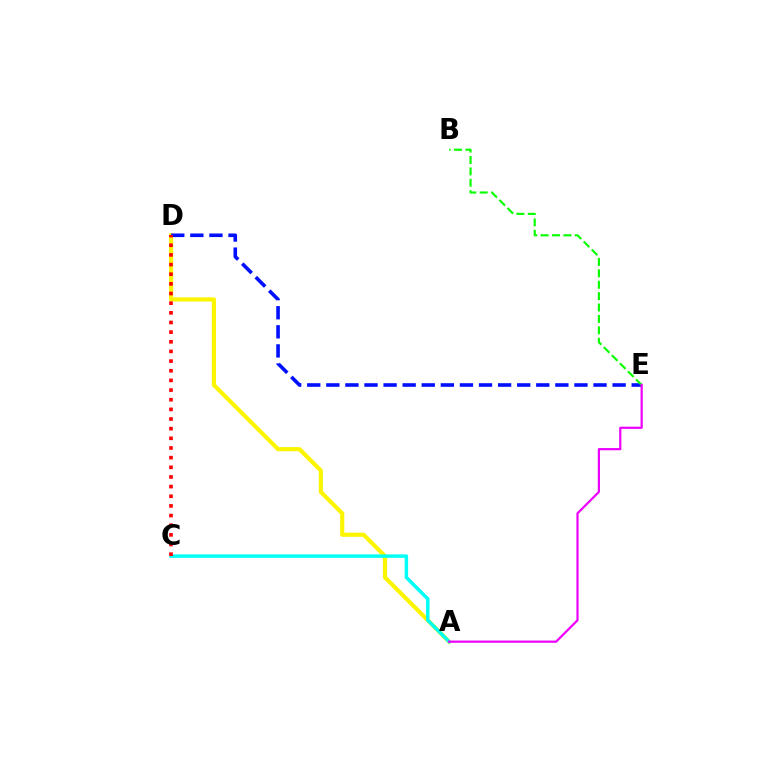{('A', 'D'): [{'color': '#fcf500', 'line_style': 'solid', 'thickness': 2.98}], ('A', 'C'): [{'color': '#00fff6', 'line_style': 'solid', 'thickness': 2.5}], ('D', 'E'): [{'color': '#0010ff', 'line_style': 'dashed', 'thickness': 2.59}], ('C', 'D'): [{'color': '#ff0000', 'line_style': 'dotted', 'thickness': 2.62}], ('B', 'E'): [{'color': '#08ff00', 'line_style': 'dashed', 'thickness': 1.55}], ('A', 'E'): [{'color': '#ee00ff', 'line_style': 'solid', 'thickness': 1.59}]}